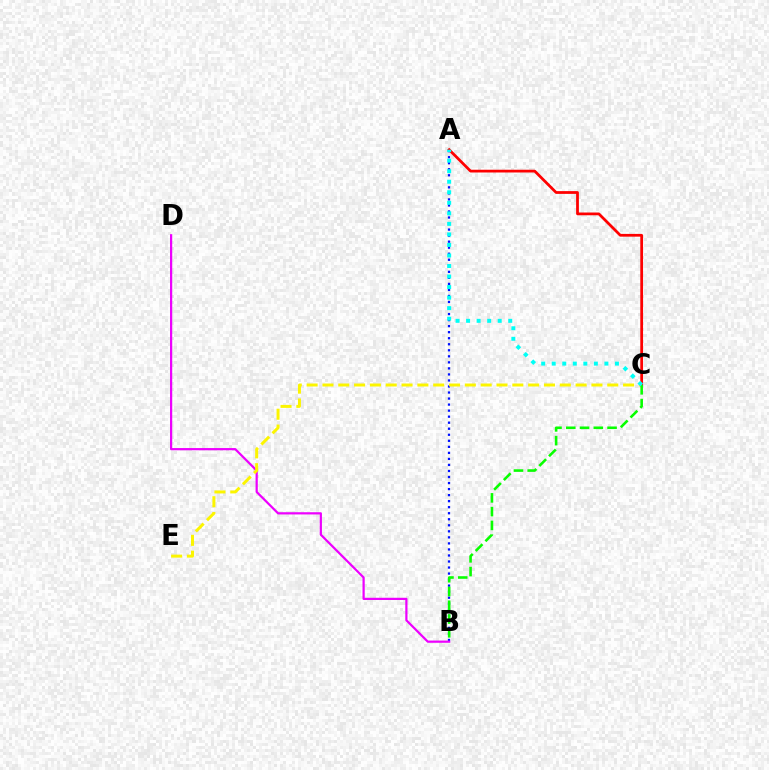{('A', 'C'): [{'color': '#ff0000', 'line_style': 'solid', 'thickness': 1.98}, {'color': '#00fff6', 'line_style': 'dotted', 'thickness': 2.86}], ('A', 'B'): [{'color': '#0010ff', 'line_style': 'dotted', 'thickness': 1.64}], ('B', 'D'): [{'color': '#ee00ff', 'line_style': 'solid', 'thickness': 1.6}], ('C', 'E'): [{'color': '#fcf500', 'line_style': 'dashed', 'thickness': 2.15}], ('B', 'C'): [{'color': '#08ff00', 'line_style': 'dashed', 'thickness': 1.87}]}